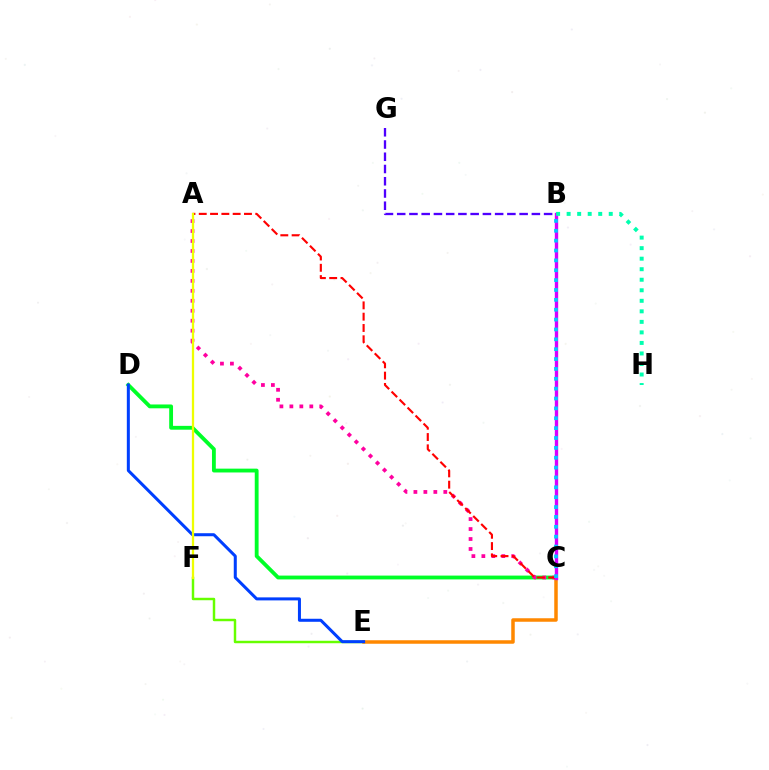{('B', 'G'): [{'color': '#4f00ff', 'line_style': 'dashed', 'thickness': 1.66}], ('C', 'D'): [{'color': '#00ff27', 'line_style': 'solid', 'thickness': 2.76}], ('E', 'F'): [{'color': '#66ff00', 'line_style': 'solid', 'thickness': 1.77}], ('C', 'E'): [{'color': '#ff8800', 'line_style': 'solid', 'thickness': 2.52}], ('A', 'C'): [{'color': '#ff00a0', 'line_style': 'dotted', 'thickness': 2.71}, {'color': '#ff0000', 'line_style': 'dashed', 'thickness': 1.54}], ('B', 'C'): [{'color': '#d600ff', 'line_style': 'solid', 'thickness': 2.43}, {'color': '#00c7ff', 'line_style': 'dotted', 'thickness': 2.68}], ('D', 'E'): [{'color': '#003fff', 'line_style': 'solid', 'thickness': 2.18}], ('A', 'F'): [{'color': '#eeff00', 'line_style': 'solid', 'thickness': 1.64}], ('B', 'H'): [{'color': '#00ffaf', 'line_style': 'dotted', 'thickness': 2.86}]}